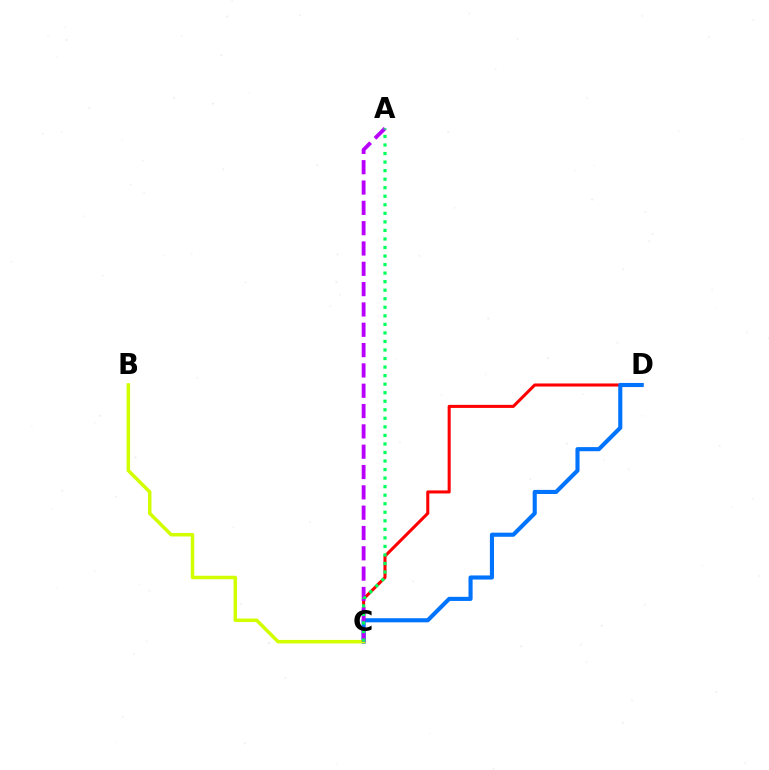{('C', 'D'): [{'color': '#ff0000', 'line_style': 'solid', 'thickness': 2.2}, {'color': '#0074ff', 'line_style': 'solid', 'thickness': 2.96}], ('B', 'C'): [{'color': '#d1ff00', 'line_style': 'solid', 'thickness': 2.53}], ('A', 'C'): [{'color': '#b900ff', 'line_style': 'dashed', 'thickness': 2.76}, {'color': '#00ff5c', 'line_style': 'dotted', 'thickness': 2.32}]}